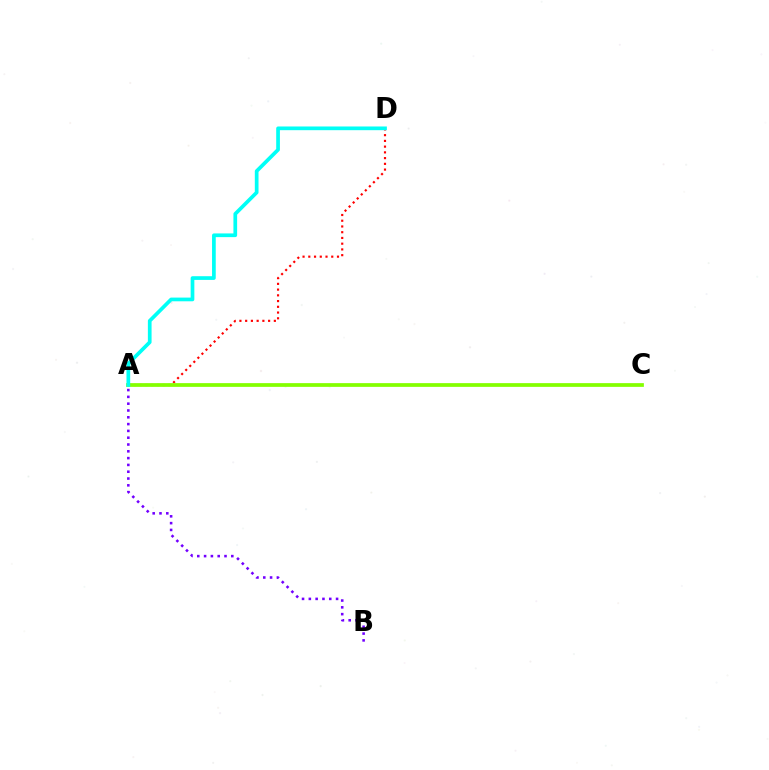{('A', 'B'): [{'color': '#7200ff', 'line_style': 'dotted', 'thickness': 1.85}], ('A', 'D'): [{'color': '#ff0000', 'line_style': 'dotted', 'thickness': 1.56}, {'color': '#00fff6', 'line_style': 'solid', 'thickness': 2.67}], ('A', 'C'): [{'color': '#84ff00', 'line_style': 'solid', 'thickness': 2.68}]}